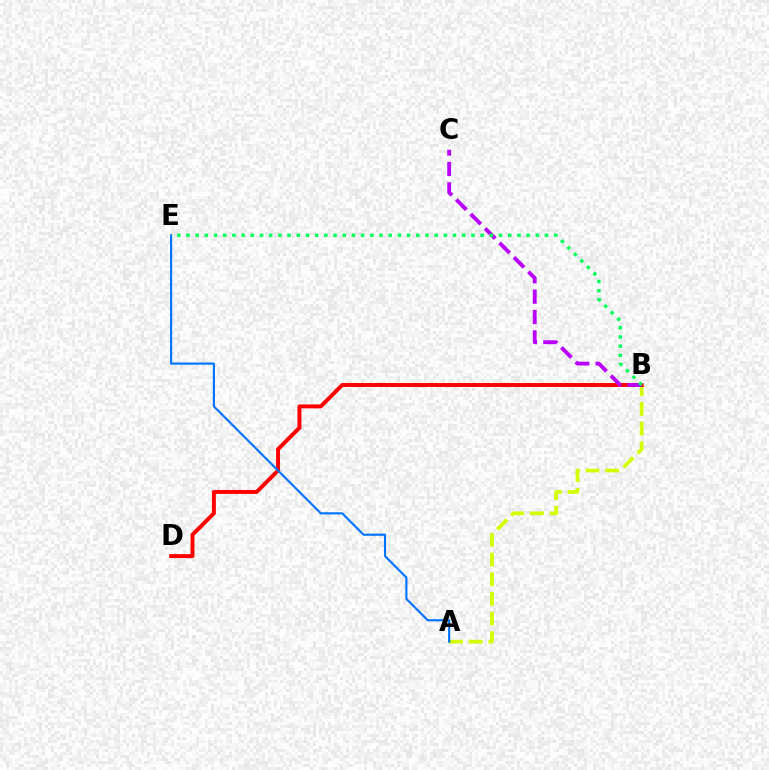{('A', 'B'): [{'color': '#d1ff00', 'line_style': 'dashed', 'thickness': 2.67}], ('B', 'D'): [{'color': '#ff0000', 'line_style': 'solid', 'thickness': 2.84}], ('A', 'E'): [{'color': '#0074ff', 'line_style': 'solid', 'thickness': 1.54}], ('B', 'C'): [{'color': '#b900ff', 'line_style': 'dashed', 'thickness': 2.77}], ('B', 'E'): [{'color': '#00ff5c', 'line_style': 'dotted', 'thickness': 2.5}]}